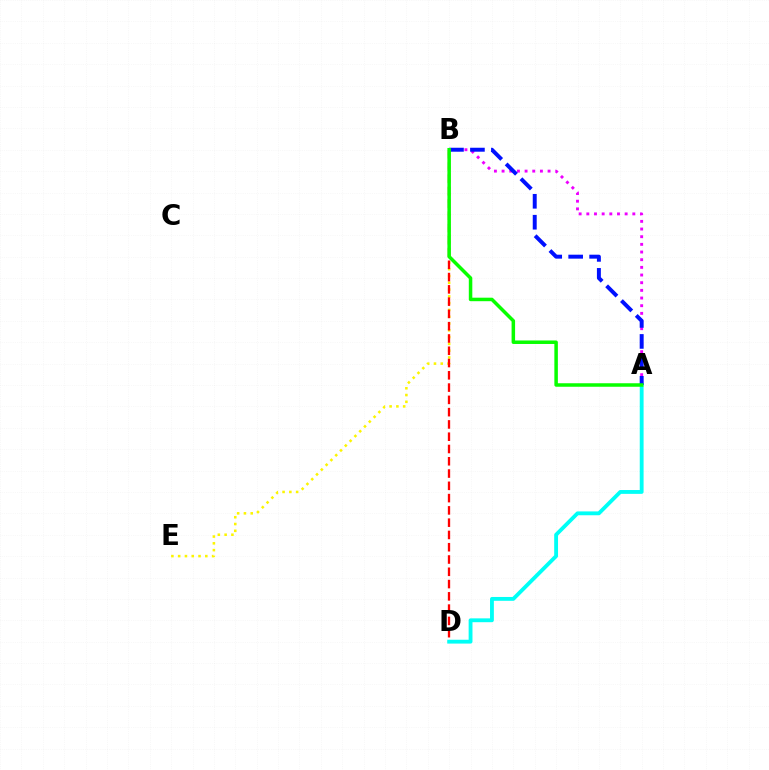{('B', 'E'): [{'color': '#fcf500', 'line_style': 'dotted', 'thickness': 1.84}], ('B', 'D'): [{'color': '#ff0000', 'line_style': 'dashed', 'thickness': 1.67}], ('A', 'B'): [{'color': '#ee00ff', 'line_style': 'dotted', 'thickness': 2.08}, {'color': '#0010ff', 'line_style': 'dashed', 'thickness': 2.85}, {'color': '#08ff00', 'line_style': 'solid', 'thickness': 2.52}], ('A', 'D'): [{'color': '#00fff6', 'line_style': 'solid', 'thickness': 2.77}]}